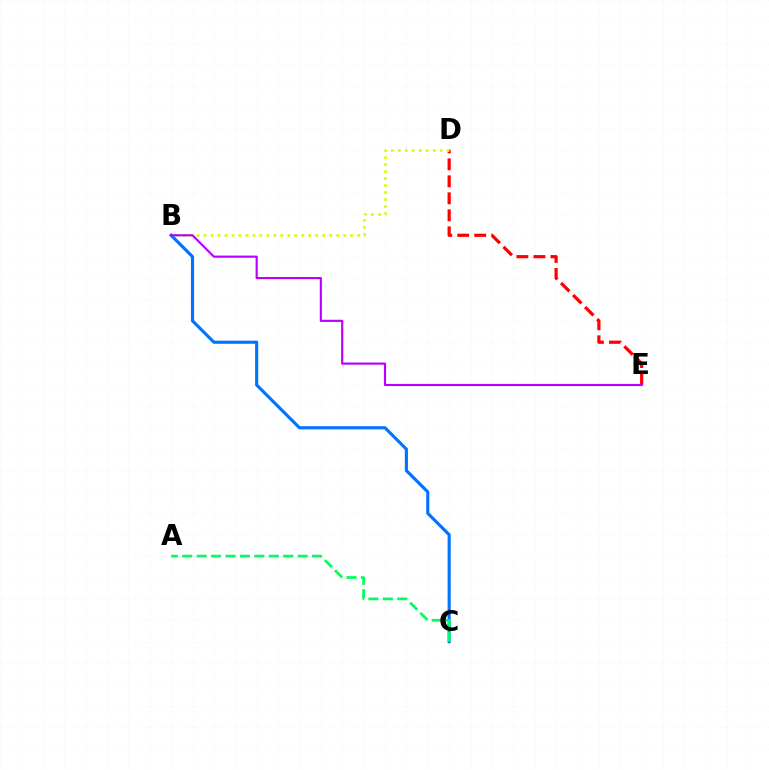{('D', 'E'): [{'color': '#ff0000', 'line_style': 'dashed', 'thickness': 2.31}], ('B', 'D'): [{'color': '#d1ff00', 'line_style': 'dotted', 'thickness': 1.9}], ('B', 'C'): [{'color': '#0074ff', 'line_style': 'solid', 'thickness': 2.25}], ('B', 'E'): [{'color': '#b900ff', 'line_style': 'solid', 'thickness': 1.54}], ('A', 'C'): [{'color': '#00ff5c', 'line_style': 'dashed', 'thickness': 1.96}]}